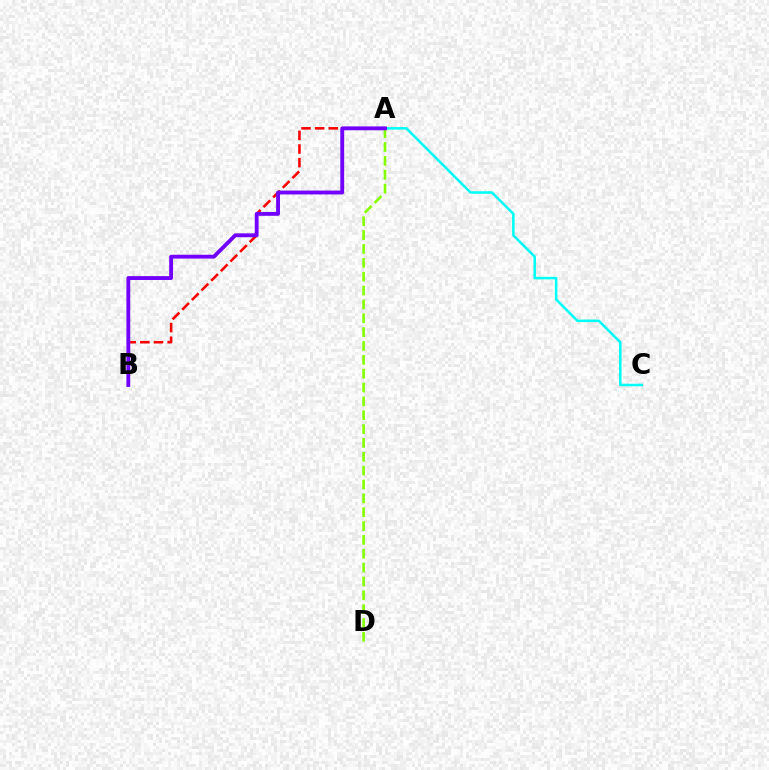{('A', 'B'): [{'color': '#ff0000', 'line_style': 'dashed', 'thickness': 1.85}, {'color': '#7200ff', 'line_style': 'solid', 'thickness': 2.77}], ('A', 'D'): [{'color': '#84ff00', 'line_style': 'dashed', 'thickness': 1.88}], ('A', 'C'): [{'color': '#00fff6', 'line_style': 'solid', 'thickness': 1.83}]}